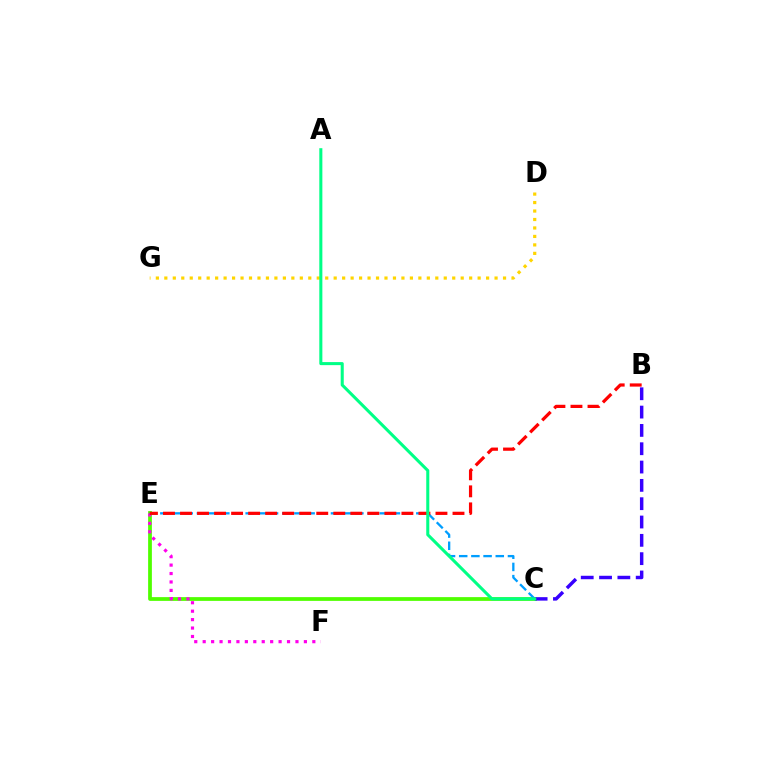{('C', 'E'): [{'color': '#4fff00', 'line_style': 'solid', 'thickness': 2.7}, {'color': '#009eff', 'line_style': 'dashed', 'thickness': 1.66}], ('E', 'F'): [{'color': '#ff00ed', 'line_style': 'dotted', 'thickness': 2.29}], ('B', 'C'): [{'color': '#3700ff', 'line_style': 'dashed', 'thickness': 2.49}], ('B', 'E'): [{'color': '#ff0000', 'line_style': 'dashed', 'thickness': 2.31}], ('D', 'G'): [{'color': '#ffd500', 'line_style': 'dotted', 'thickness': 2.3}], ('A', 'C'): [{'color': '#00ff86', 'line_style': 'solid', 'thickness': 2.2}]}